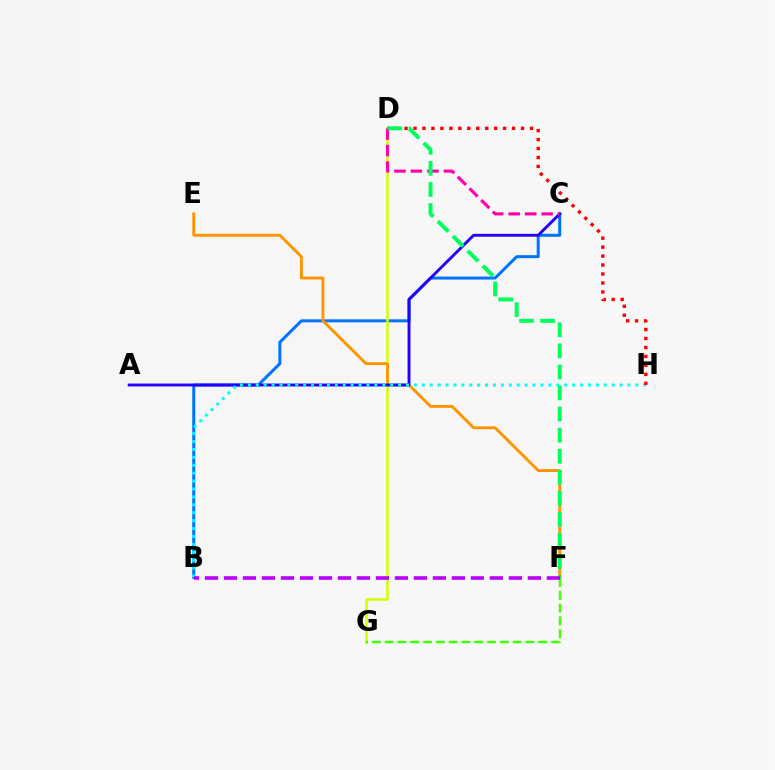{('B', 'C'): [{'color': '#0074ff', 'line_style': 'solid', 'thickness': 2.16}], ('D', 'G'): [{'color': '#d1ff00', 'line_style': 'solid', 'thickness': 1.8}], ('E', 'F'): [{'color': '#ff9400', 'line_style': 'solid', 'thickness': 2.08}], ('F', 'G'): [{'color': '#3dff00', 'line_style': 'dashed', 'thickness': 1.74}], ('A', 'C'): [{'color': '#2500ff', 'line_style': 'solid', 'thickness': 2.09}], ('B', 'H'): [{'color': '#00fff6', 'line_style': 'dotted', 'thickness': 2.15}], ('C', 'D'): [{'color': '#ff00ac', 'line_style': 'dashed', 'thickness': 2.24}], ('D', 'H'): [{'color': '#ff0000', 'line_style': 'dotted', 'thickness': 2.43}], ('D', 'F'): [{'color': '#00ff5c', 'line_style': 'dashed', 'thickness': 2.86}], ('B', 'F'): [{'color': '#b900ff', 'line_style': 'dashed', 'thickness': 2.58}]}